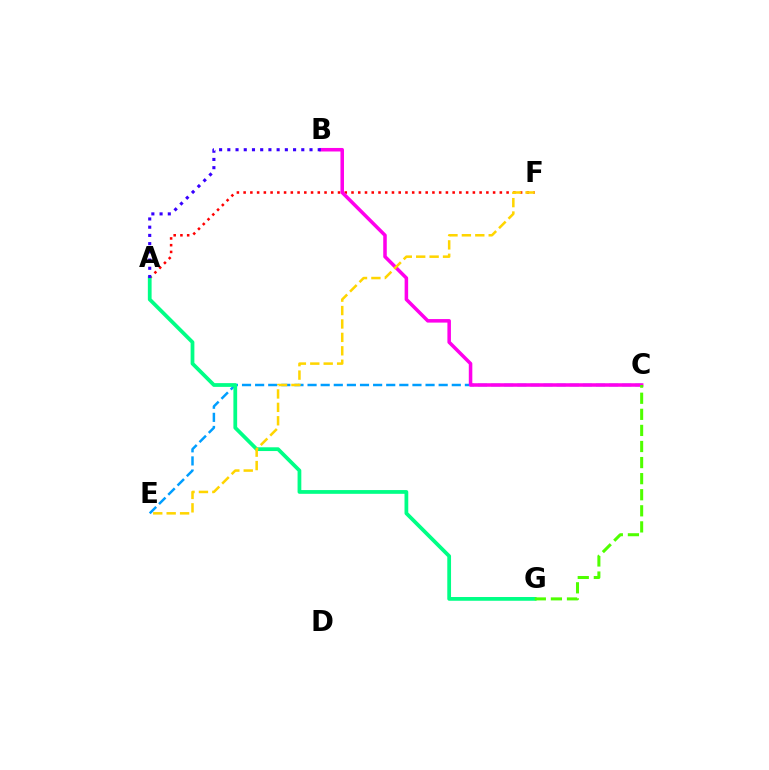{('C', 'E'): [{'color': '#009eff', 'line_style': 'dashed', 'thickness': 1.78}], ('A', 'F'): [{'color': '#ff0000', 'line_style': 'dotted', 'thickness': 1.83}], ('A', 'G'): [{'color': '#00ff86', 'line_style': 'solid', 'thickness': 2.7}], ('B', 'C'): [{'color': '#ff00ed', 'line_style': 'solid', 'thickness': 2.54}], ('A', 'B'): [{'color': '#3700ff', 'line_style': 'dotted', 'thickness': 2.23}], ('C', 'G'): [{'color': '#4fff00', 'line_style': 'dashed', 'thickness': 2.18}], ('E', 'F'): [{'color': '#ffd500', 'line_style': 'dashed', 'thickness': 1.82}]}